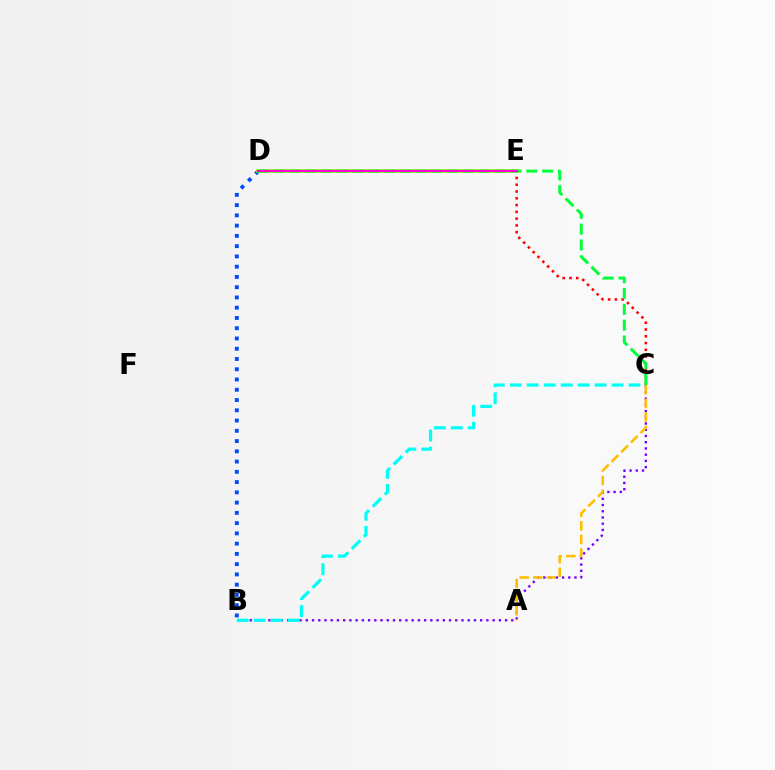{('B', 'C'): [{'color': '#7200ff', 'line_style': 'dotted', 'thickness': 1.69}, {'color': '#00fff6', 'line_style': 'dashed', 'thickness': 2.3}], ('C', 'E'): [{'color': '#ff0000', 'line_style': 'dotted', 'thickness': 1.84}], ('A', 'C'): [{'color': '#ffbd00', 'line_style': 'dashed', 'thickness': 1.85}], ('B', 'D'): [{'color': '#004bff', 'line_style': 'dotted', 'thickness': 2.79}], ('D', 'E'): [{'color': '#84ff00', 'line_style': 'solid', 'thickness': 2.55}, {'color': '#ff00cf', 'line_style': 'solid', 'thickness': 1.54}], ('C', 'D'): [{'color': '#00ff39', 'line_style': 'dashed', 'thickness': 2.15}]}